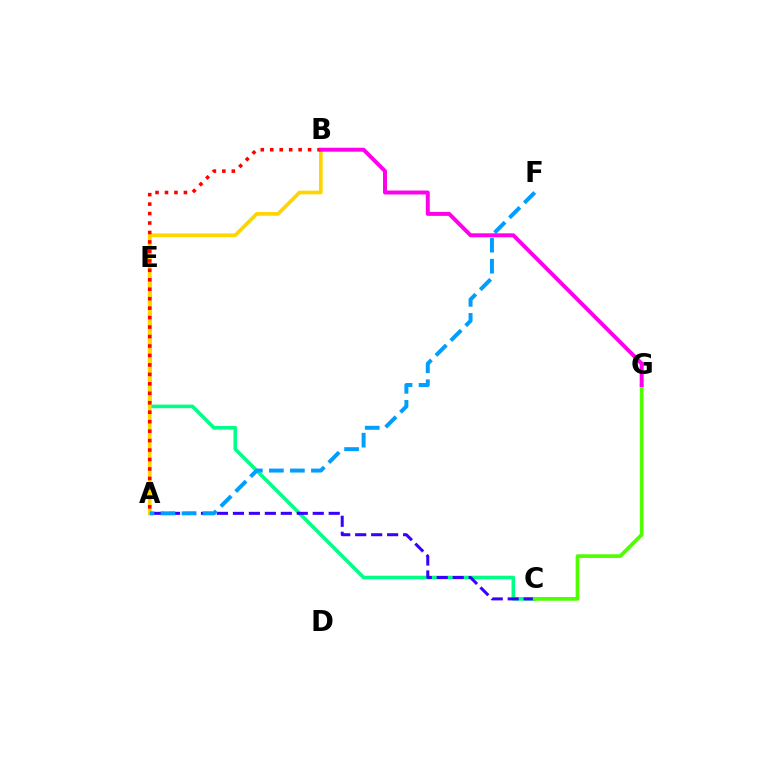{('C', 'E'): [{'color': '#00ff86', 'line_style': 'solid', 'thickness': 2.58}], ('A', 'C'): [{'color': '#3700ff', 'line_style': 'dashed', 'thickness': 2.17}], ('A', 'B'): [{'color': '#ffd500', 'line_style': 'solid', 'thickness': 2.66}, {'color': '#ff0000', 'line_style': 'dotted', 'thickness': 2.57}], ('C', 'G'): [{'color': '#4fff00', 'line_style': 'solid', 'thickness': 2.67}], ('A', 'F'): [{'color': '#009eff', 'line_style': 'dashed', 'thickness': 2.86}], ('B', 'G'): [{'color': '#ff00ed', 'line_style': 'solid', 'thickness': 2.84}]}